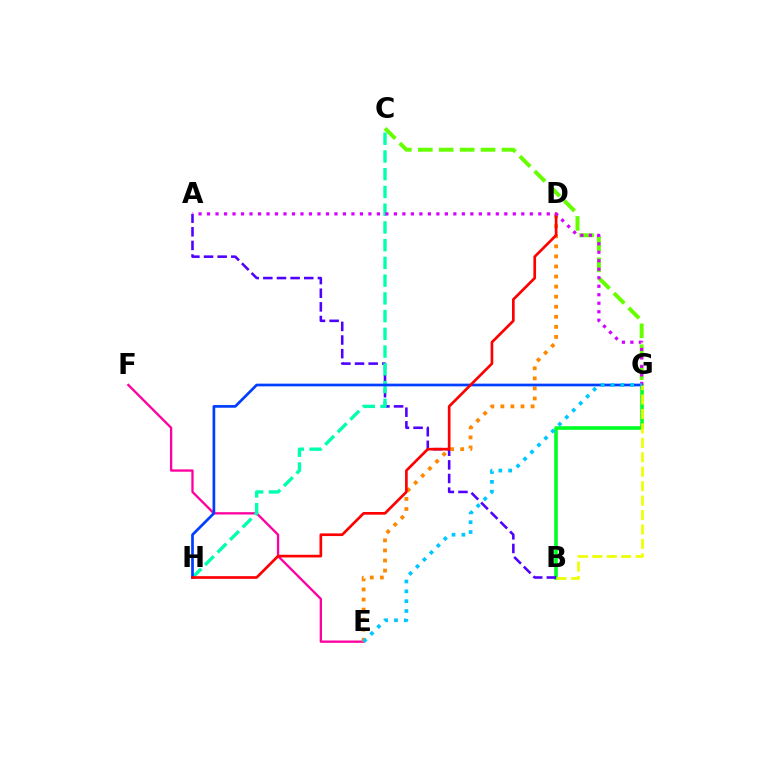{('B', 'G'): [{'color': '#00ff27', 'line_style': 'solid', 'thickness': 2.6}, {'color': '#eeff00', 'line_style': 'dashed', 'thickness': 1.96}], ('E', 'F'): [{'color': '#ff00a0', 'line_style': 'solid', 'thickness': 1.67}], ('A', 'B'): [{'color': '#4f00ff', 'line_style': 'dashed', 'thickness': 1.85}], ('C', 'G'): [{'color': '#66ff00', 'line_style': 'dashed', 'thickness': 2.84}], ('D', 'E'): [{'color': '#ff8800', 'line_style': 'dotted', 'thickness': 2.73}], ('C', 'H'): [{'color': '#00ffaf', 'line_style': 'dashed', 'thickness': 2.41}], ('G', 'H'): [{'color': '#003fff', 'line_style': 'solid', 'thickness': 1.95}], ('D', 'H'): [{'color': '#ff0000', 'line_style': 'solid', 'thickness': 1.93}], ('A', 'G'): [{'color': '#d600ff', 'line_style': 'dotted', 'thickness': 2.31}], ('E', 'G'): [{'color': '#00c7ff', 'line_style': 'dotted', 'thickness': 2.67}]}